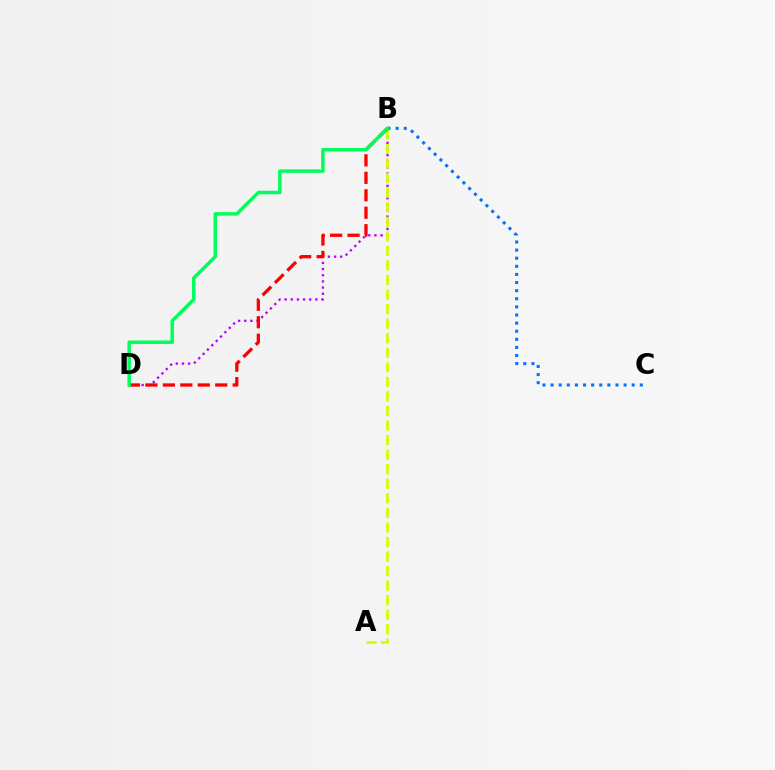{('B', 'D'): [{'color': '#b900ff', 'line_style': 'dotted', 'thickness': 1.67}, {'color': '#ff0000', 'line_style': 'dashed', 'thickness': 2.37}, {'color': '#00ff5c', 'line_style': 'solid', 'thickness': 2.51}], ('A', 'B'): [{'color': '#d1ff00', 'line_style': 'dashed', 'thickness': 1.98}], ('B', 'C'): [{'color': '#0074ff', 'line_style': 'dotted', 'thickness': 2.2}]}